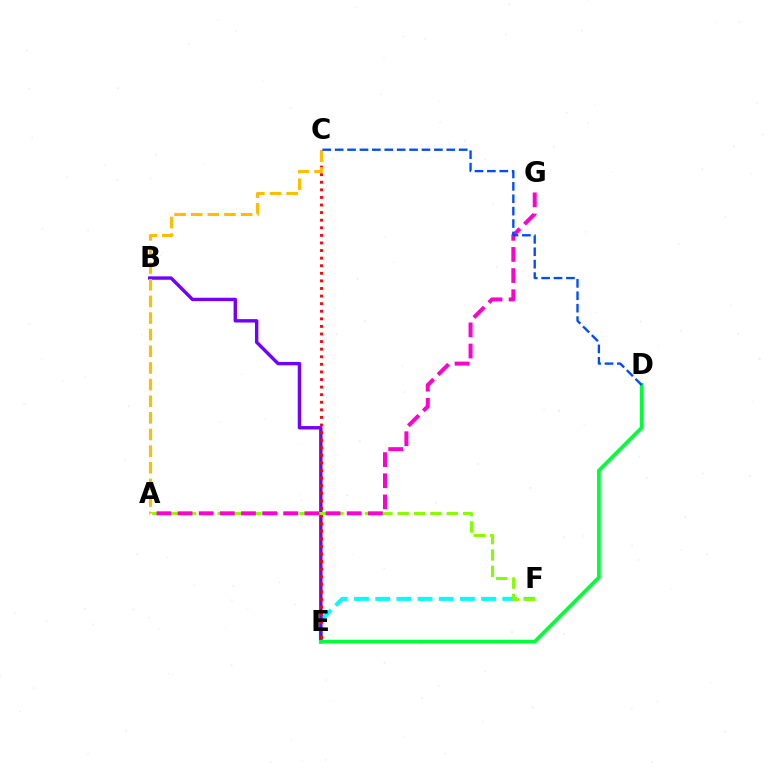{('E', 'F'): [{'color': '#00fff6', 'line_style': 'dashed', 'thickness': 2.88}], ('B', 'E'): [{'color': '#7200ff', 'line_style': 'solid', 'thickness': 2.45}], ('C', 'E'): [{'color': '#ff0000', 'line_style': 'dotted', 'thickness': 2.06}], ('A', 'F'): [{'color': '#84ff00', 'line_style': 'dashed', 'thickness': 2.22}], ('A', 'G'): [{'color': '#ff00cf', 'line_style': 'dashed', 'thickness': 2.87}], ('D', 'E'): [{'color': '#00ff39', 'line_style': 'solid', 'thickness': 2.68}], ('A', 'C'): [{'color': '#ffbd00', 'line_style': 'dashed', 'thickness': 2.26}], ('C', 'D'): [{'color': '#004bff', 'line_style': 'dashed', 'thickness': 1.68}]}